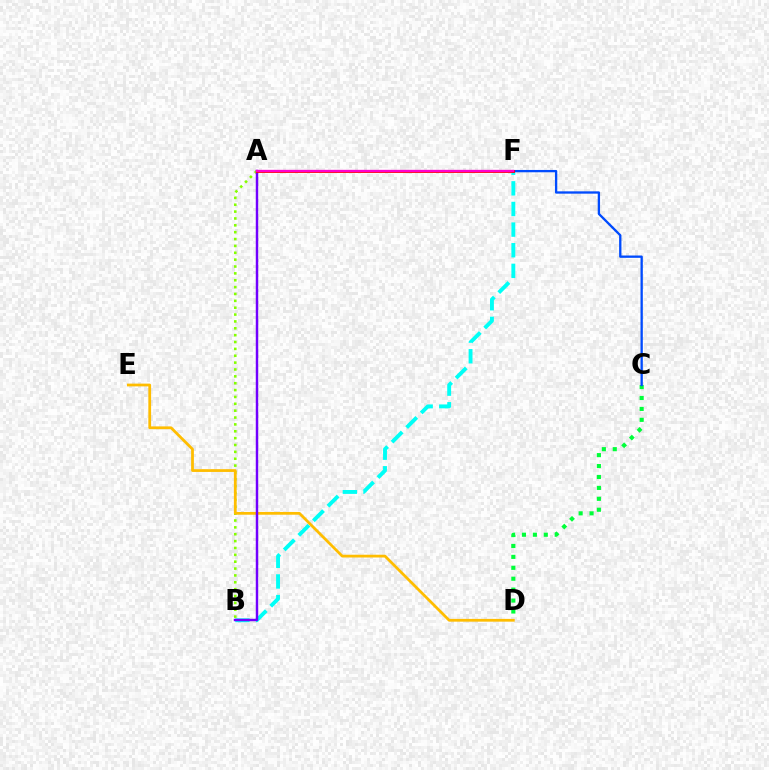{('A', 'B'): [{'color': '#84ff00', 'line_style': 'dotted', 'thickness': 1.87}, {'color': '#7200ff', 'line_style': 'solid', 'thickness': 1.77}], ('B', 'F'): [{'color': '#00fff6', 'line_style': 'dashed', 'thickness': 2.8}], ('C', 'D'): [{'color': '#00ff39', 'line_style': 'dotted', 'thickness': 2.97}], ('C', 'F'): [{'color': '#004bff', 'line_style': 'solid', 'thickness': 1.67}], ('D', 'E'): [{'color': '#ffbd00', 'line_style': 'solid', 'thickness': 1.99}], ('A', 'F'): [{'color': '#ff0000', 'line_style': 'solid', 'thickness': 2.03}, {'color': '#ff00cf', 'line_style': 'solid', 'thickness': 1.68}]}